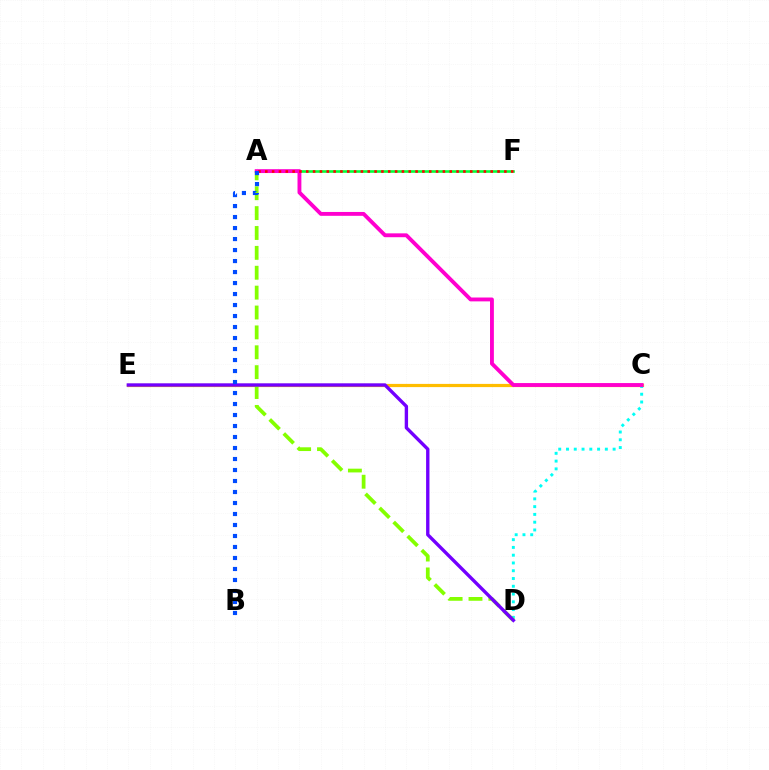{('C', 'E'): [{'color': '#ffbd00', 'line_style': 'solid', 'thickness': 2.3}], ('C', 'D'): [{'color': '#00fff6', 'line_style': 'dotted', 'thickness': 2.11}], ('A', 'D'): [{'color': '#84ff00', 'line_style': 'dashed', 'thickness': 2.7}], ('A', 'F'): [{'color': '#00ff39', 'line_style': 'solid', 'thickness': 1.88}, {'color': '#ff0000', 'line_style': 'dotted', 'thickness': 1.86}], ('D', 'E'): [{'color': '#7200ff', 'line_style': 'solid', 'thickness': 2.43}], ('A', 'C'): [{'color': '#ff00cf', 'line_style': 'solid', 'thickness': 2.78}], ('A', 'B'): [{'color': '#004bff', 'line_style': 'dotted', 'thickness': 2.99}]}